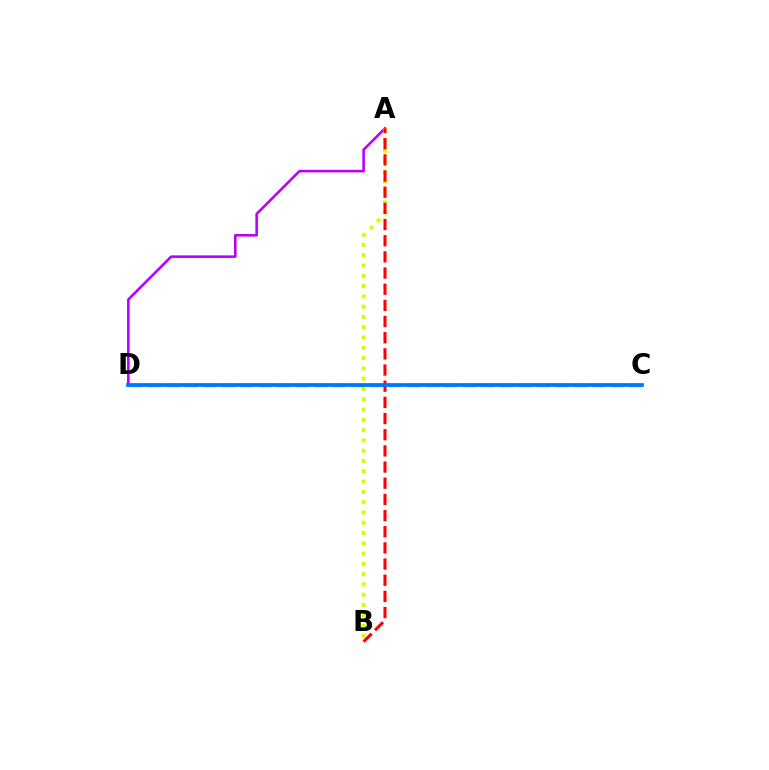{('A', 'D'): [{'color': '#b900ff', 'line_style': 'solid', 'thickness': 1.87}], ('A', 'B'): [{'color': '#d1ff00', 'line_style': 'dotted', 'thickness': 2.8}, {'color': '#ff0000', 'line_style': 'dashed', 'thickness': 2.2}], ('C', 'D'): [{'color': '#00ff5c', 'line_style': 'dashed', 'thickness': 2.52}, {'color': '#0074ff', 'line_style': 'solid', 'thickness': 2.67}]}